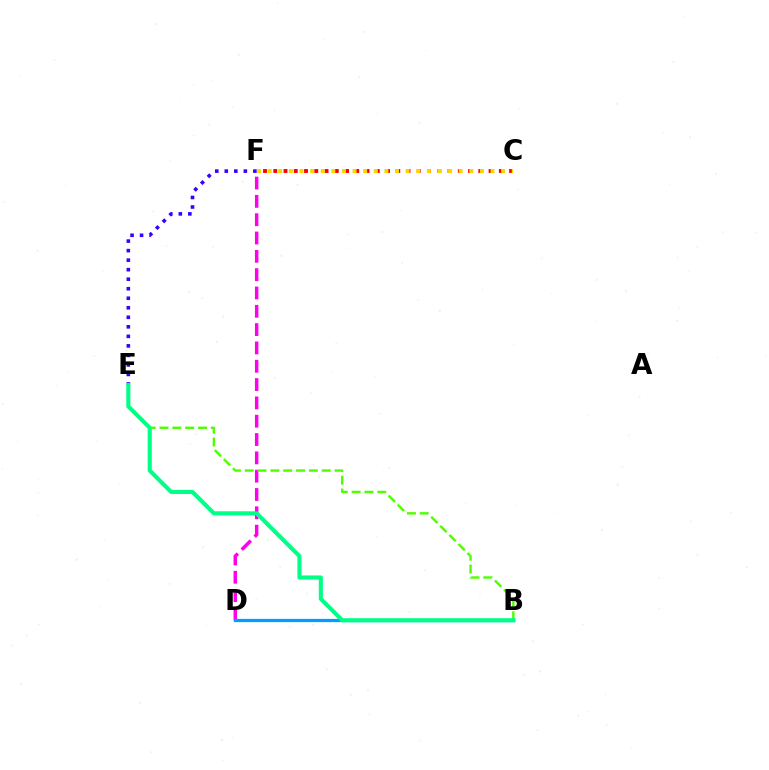{('C', 'F'): [{'color': '#ff0000', 'line_style': 'dotted', 'thickness': 2.79}, {'color': '#ffd500', 'line_style': 'dotted', 'thickness': 2.88}], ('E', 'F'): [{'color': '#3700ff', 'line_style': 'dotted', 'thickness': 2.59}], ('D', 'F'): [{'color': '#ff00ed', 'line_style': 'dashed', 'thickness': 2.49}], ('B', 'E'): [{'color': '#4fff00', 'line_style': 'dashed', 'thickness': 1.74}, {'color': '#00ff86', 'line_style': 'solid', 'thickness': 2.95}], ('B', 'D'): [{'color': '#009eff', 'line_style': 'solid', 'thickness': 2.35}]}